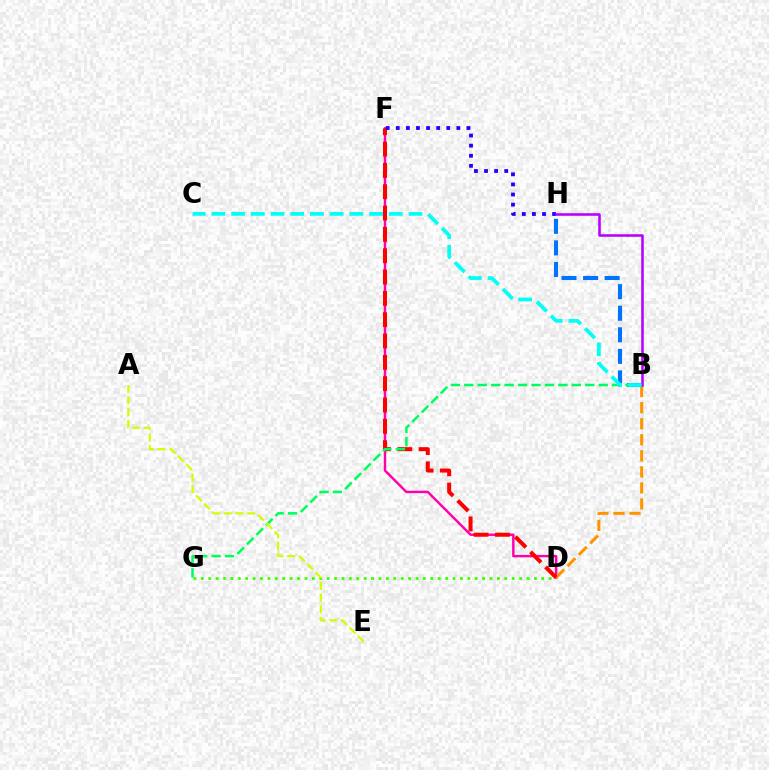{('D', 'F'): [{'color': '#ff00ac', 'line_style': 'solid', 'thickness': 1.75}, {'color': '#ff0000', 'line_style': 'dashed', 'thickness': 2.9}], ('B', 'D'): [{'color': '#ff9400', 'line_style': 'dashed', 'thickness': 2.18}], ('D', 'G'): [{'color': '#3dff00', 'line_style': 'dotted', 'thickness': 2.01}], ('B', 'H'): [{'color': '#0074ff', 'line_style': 'dashed', 'thickness': 2.93}, {'color': '#b900ff', 'line_style': 'solid', 'thickness': 1.84}], ('B', 'G'): [{'color': '#00ff5c', 'line_style': 'dashed', 'thickness': 1.83}], ('F', 'H'): [{'color': '#2500ff', 'line_style': 'dotted', 'thickness': 2.74}], ('A', 'E'): [{'color': '#d1ff00', 'line_style': 'dashed', 'thickness': 1.59}], ('B', 'C'): [{'color': '#00fff6', 'line_style': 'dashed', 'thickness': 2.68}]}